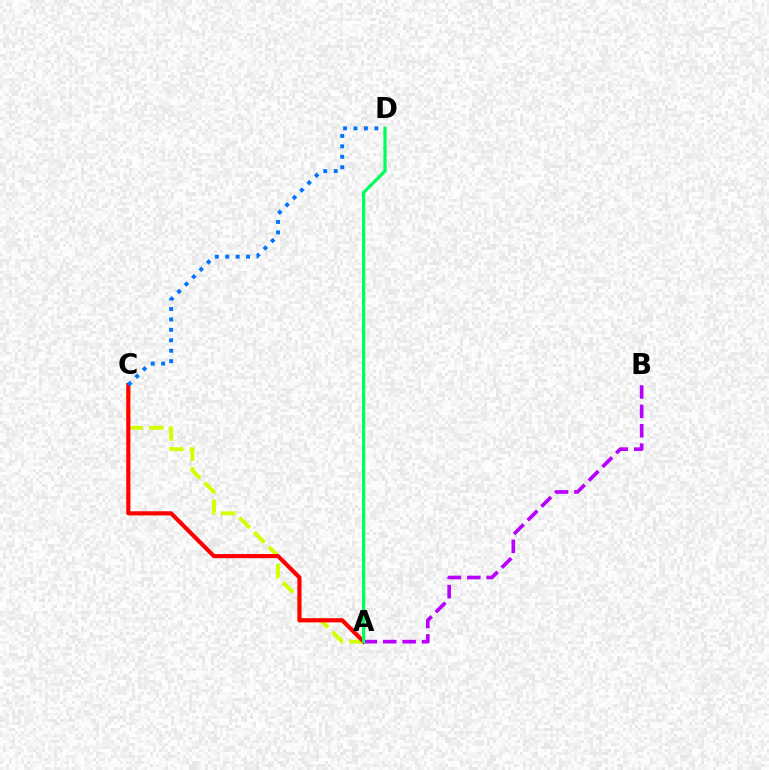{('A', 'C'): [{'color': '#d1ff00', 'line_style': 'dashed', 'thickness': 2.81}, {'color': '#ff0000', 'line_style': 'solid', 'thickness': 2.98}], ('C', 'D'): [{'color': '#0074ff', 'line_style': 'dotted', 'thickness': 2.83}], ('A', 'B'): [{'color': '#b900ff', 'line_style': 'dashed', 'thickness': 2.63}], ('A', 'D'): [{'color': '#00ff5c', 'line_style': 'solid', 'thickness': 2.33}]}